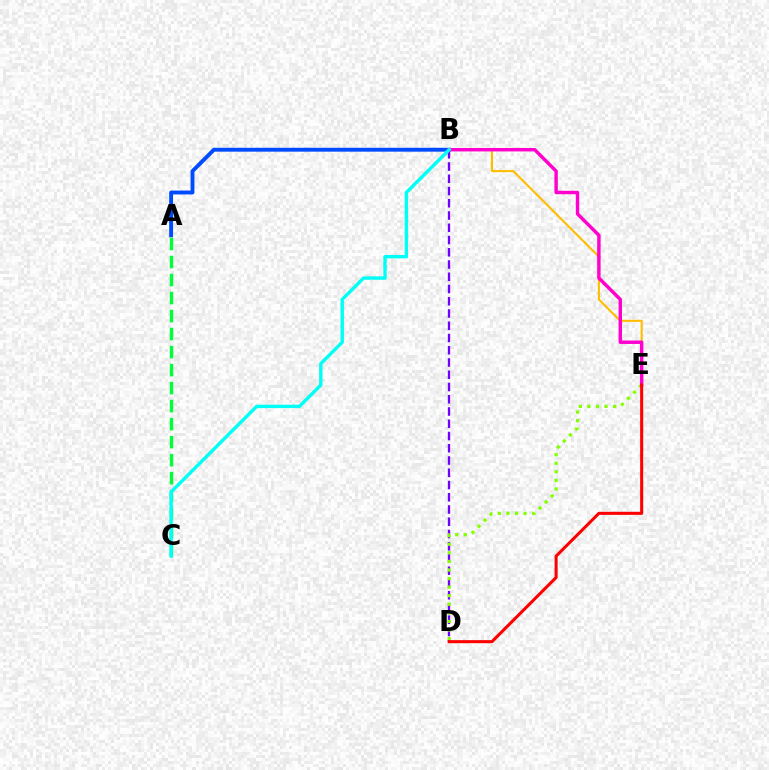{('A', 'C'): [{'color': '#00ff39', 'line_style': 'dashed', 'thickness': 2.45}], ('B', 'D'): [{'color': '#7200ff', 'line_style': 'dashed', 'thickness': 1.66}], ('A', 'B'): [{'color': '#004bff', 'line_style': 'solid', 'thickness': 2.79}], ('B', 'E'): [{'color': '#ffbd00', 'line_style': 'solid', 'thickness': 1.51}, {'color': '#ff00cf', 'line_style': 'solid', 'thickness': 2.47}], ('D', 'E'): [{'color': '#84ff00', 'line_style': 'dotted', 'thickness': 2.33}, {'color': '#ff0000', 'line_style': 'solid', 'thickness': 2.19}], ('B', 'C'): [{'color': '#00fff6', 'line_style': 'solid', 'thickness': 2.45}]}